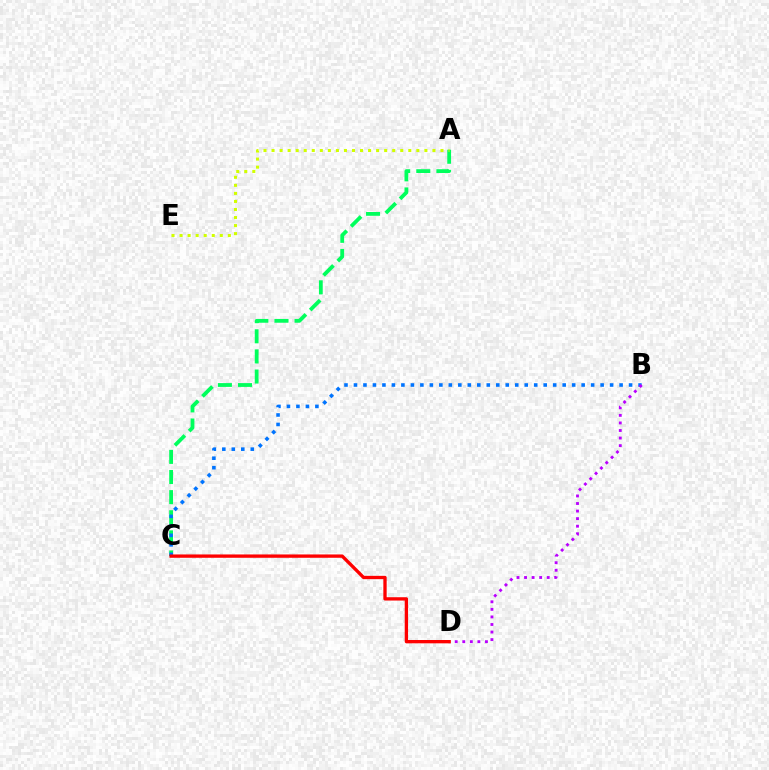{('A', 'C'): [{'color': '#00ff5c', 'line_style': 'dashed', 'thickness': 2.73}], ('A', 'E'): [{'color': '#d1ff00', 'line_style': 'dotted', 'thickness': 2.19}], ('B', 'C'): [{'color': '#0074ff', 'line_style': 'dotted', 'thickness': 2.58}], ('B', 'D'): [{'color': '#b900ff', 'line_style': 'dotted', 'thickness': 2.05}], ('C', 'D'): [{'color': '#ff0000', 'line_style': 'solid', 'thickness': 2.39}]}